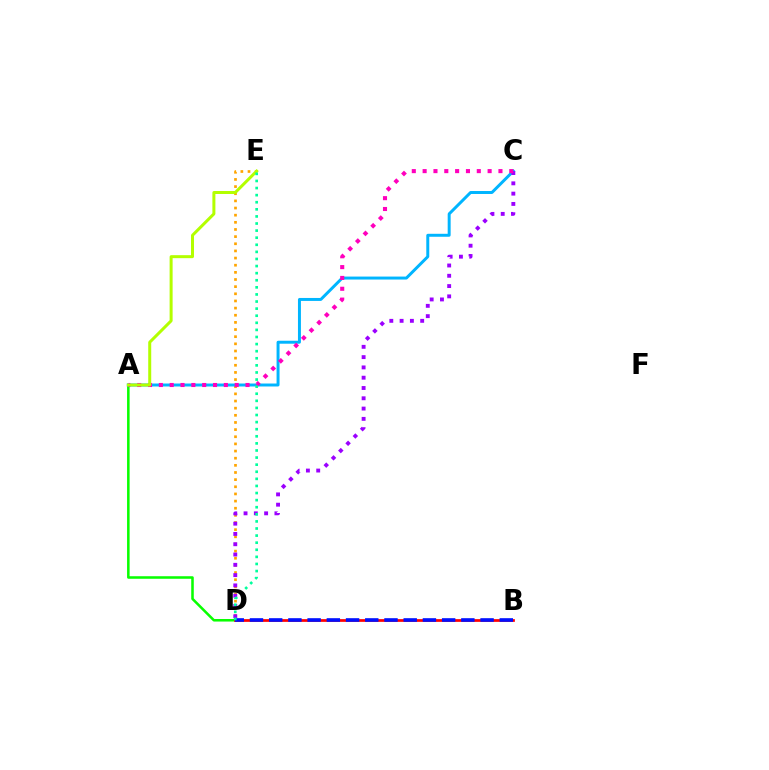{('A', 'D'): [{'color': '#08ff00', 'line_style': 'solid', 'thickness': 1.83}], ('D', 'E'): [{'color': '#ffa500', 'line_style': 'dotted', 'thickness': 1.94}, {'color': '#00ff9d', 'line_style': 'dotted', 'thickness': 1.93}], ('A', 'C'): [{'color': '#00b5ff', 'line_style': 'solid', 'thickness': 2.14}, {'color': '#ff00bd', 'line_style': 'dotted', 'thickness': 2.94}], ('B', 'D'): [{'color': '#ff0000', 'line_style': 'solid', 'thickness': 1.96}, {'color': '#0010ff', 'line_style': 'dashed', 'thickness': 2.61}], ('C', 'D'): [{'color': '#9b00ff', 'line_style': 'dotted', 'thickness': 2.8}], ('A', 'E'): [{'color': '#b3ff00', 'line_style': 'solid', 'thickness': 2.16}]}